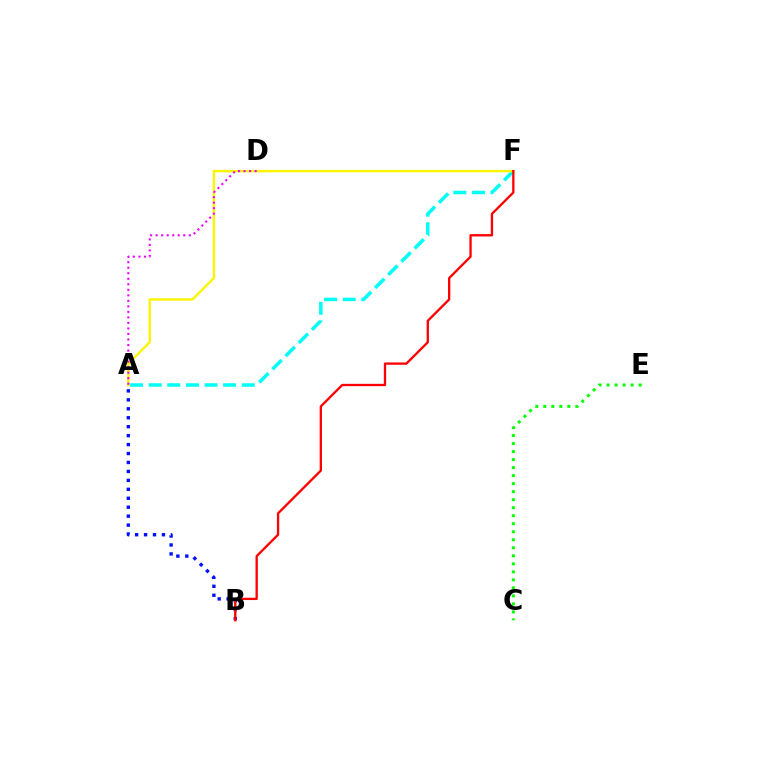{('A', 'F'): [{'color': '#00fff6', 'line_style': 'dashed', 'thickness': 2.53}, {'color': '#fcf500', 'line_style': 'solid', 'thickness': 1.75}], ('A', 'B'): [{'color': '#0010ff', 'line_style': 'dotted', 'thickness': 2.43}], ('C', 'E'): [{'color': '#08ff00', 'line_style': 'dotted', 'thickness': 2.18}], ('B', 'F'): [{'color': '#ff0000', 'line_style': 'solid', 'thickness': 1.67}], ('A', 'D'): [{'color': '#ee00ff', 'line_style': 'dotted', 'thickness': 1.5}]}